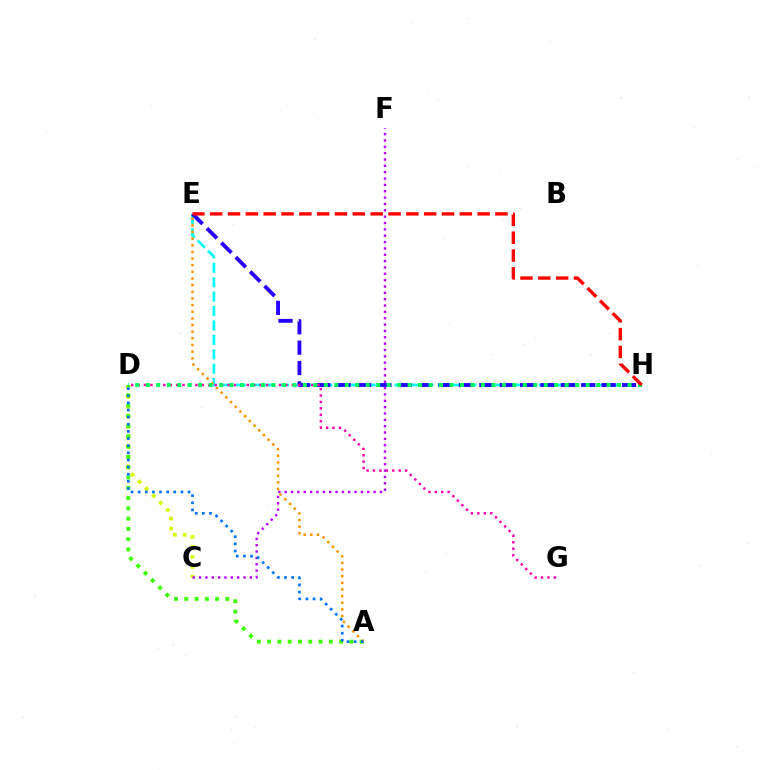{('C', 'D'): [{'color': '#d1ff00', 'line_style': 'dotted', 'thickness': 2.7}], ('A', 'D'): [{'color': '#3dff00', 'line_style': 'dotted', 'thickness': 2.79}, {'color': '#0074ff', 'line_style': 'dotted', 'thickness': 1.94}], ('C', 'F'): [{'color': '#b900ff', 'line_style': 'dotted', 'thickness': 1.72}], ('E', 'H'): [{'color': '#00fff6', 'line_style': 'dashed', 'thickness': 1.96}, {'color': '#2500ff', 'line_style': 'dashed', 'thickness': 2.77}, {'color': '#ff0000', 'line_style': 'dashed', 'thickness': 2.42}], ('A', 'E'): [{'color': '#ff9400', 'line_style': 'dotted', 'thickness': 1.81}], ('D', 'G'): [{'color': '#ff00ac', 'line_style': 'dotted', 'thickness': 1.75}], ('D', 'H'): [{'color': '#00ff5c', 'line_style': 'dotted', 'thickness': 2.85}]}